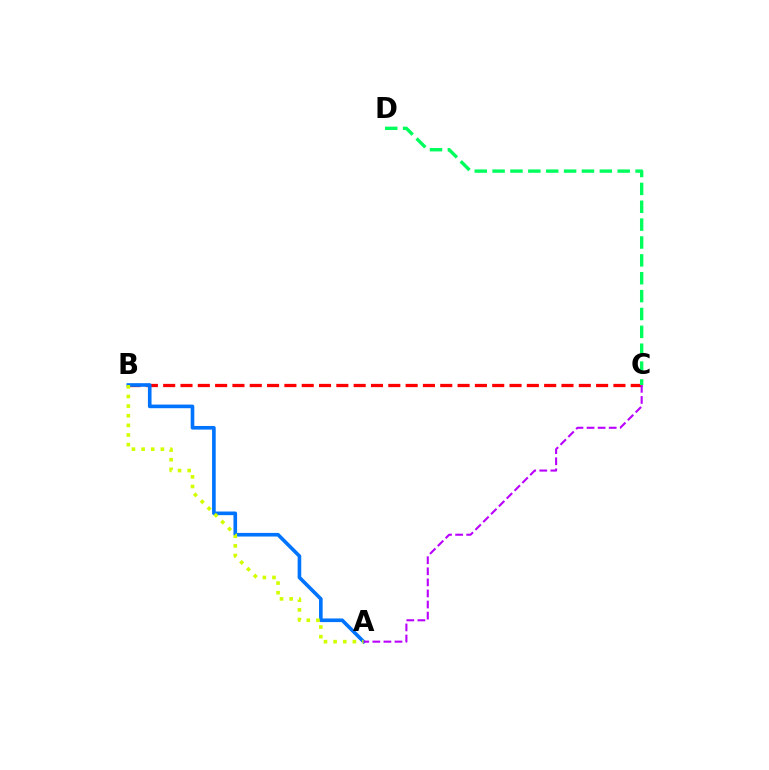{('B', 'C'): [{'color': '#ff0000', 'line_style': 'dashed', 'thickness': 2.35}], ('A', 'B'): [{'color': '#0074ff', 'line_style': 'solid', 'thickness': 2.61}, {'color': '#d1ff00', 'line_style': 'dotted', 'thickness': 2.62}], ('C', 'D'): [{'color': '#00ff5c', 'line_style': 'dashed', 'thickness': 2.43}], ('A', 'C'): [{'color': '#b900ff', 'line_style': 'dashed', 'thickness': 1.5}]}